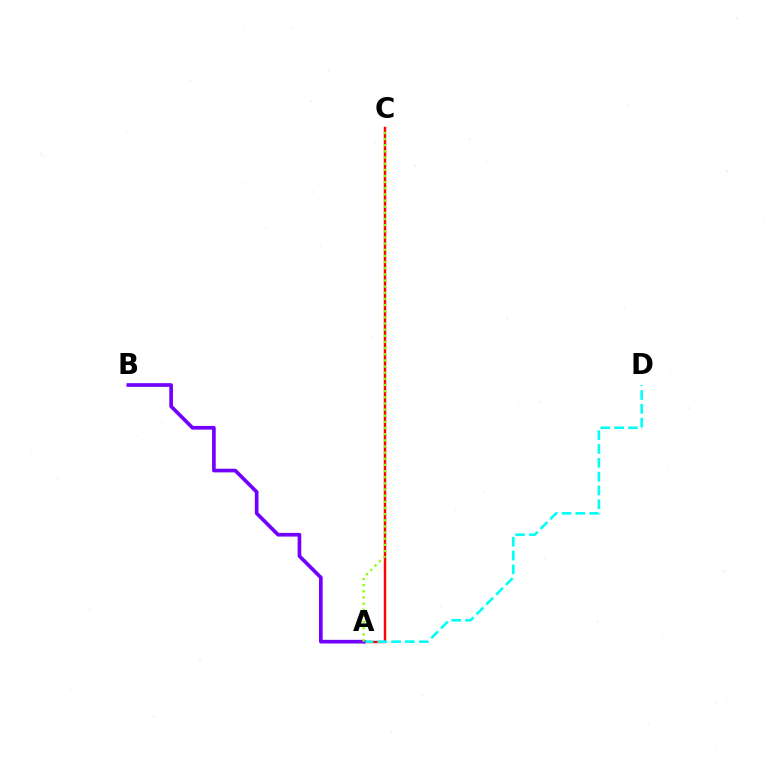{('A', 'C'): [{'color': '#ff0000', 'line_style': 'solid', 'thickness': 1.75}, {'color': '#84ff00', 'line_style': 'dotted', 'thickness': 1.67}], ('A', 'D'): [{'color': '#00fff6', 'line_style': 'dashed', 'thickness': 1.88}], ('A', 'B'): [{'color': '#7200ff', 'line_style': 'solid', 'thickness': 2.64}]}